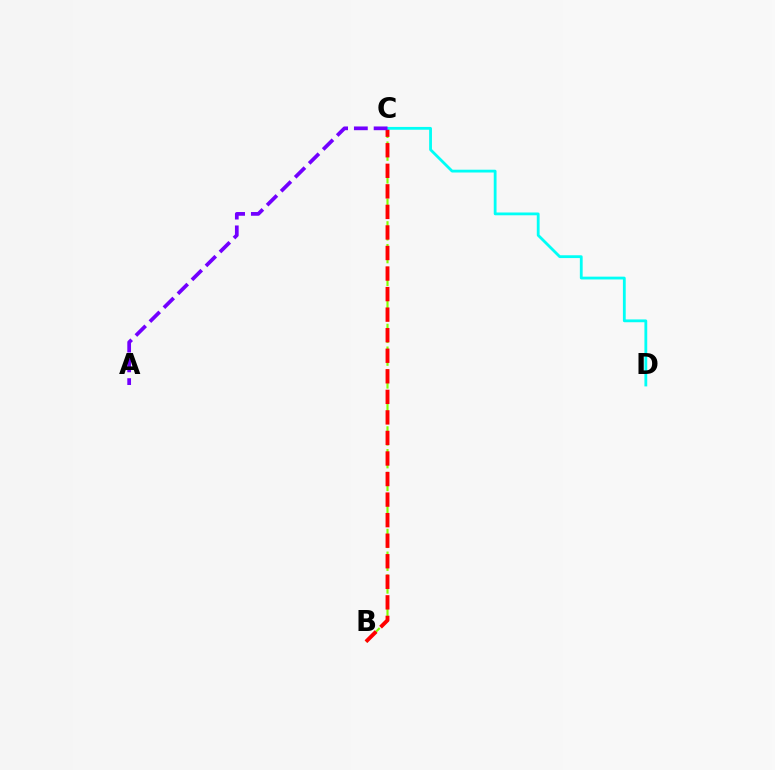{('B', 'C'): [{'color': '#84ff00', 'line_style': 'dashed', 'thickness': 1.55}, {'color': '#ff0000', 'line_style': 'dashed', 'thickness': 2.79}], ('C', 'D'): [{'color': '#00fff6', 'line_style': 'solid', 'thickness': 2.02}], ('A', 'C'): [{'color': '#7200ff', 'line_style': 'dashed', 'thickness': 2.68}]}